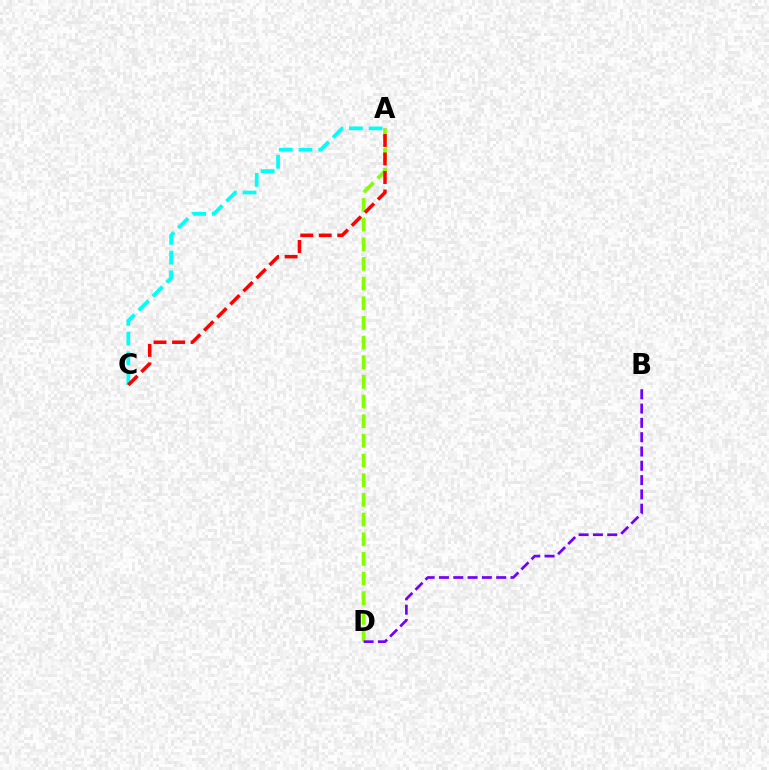{('A', 'D'): [{'color': '#84ff00', 'line_style': 'dashed', 'thickness': 2.67}], ('A', 'C'): [{'color': '#00fff6', 'line_style': 'dashed', 'thickness': 2.68}, {'color': '#ff0000', 'line_style': 'dashed', 'thickness': 2.51}], ('B', 'D'): [{'color': '#7200ff', 'line_style': 'dashed', 'thickness': 1.94}]}